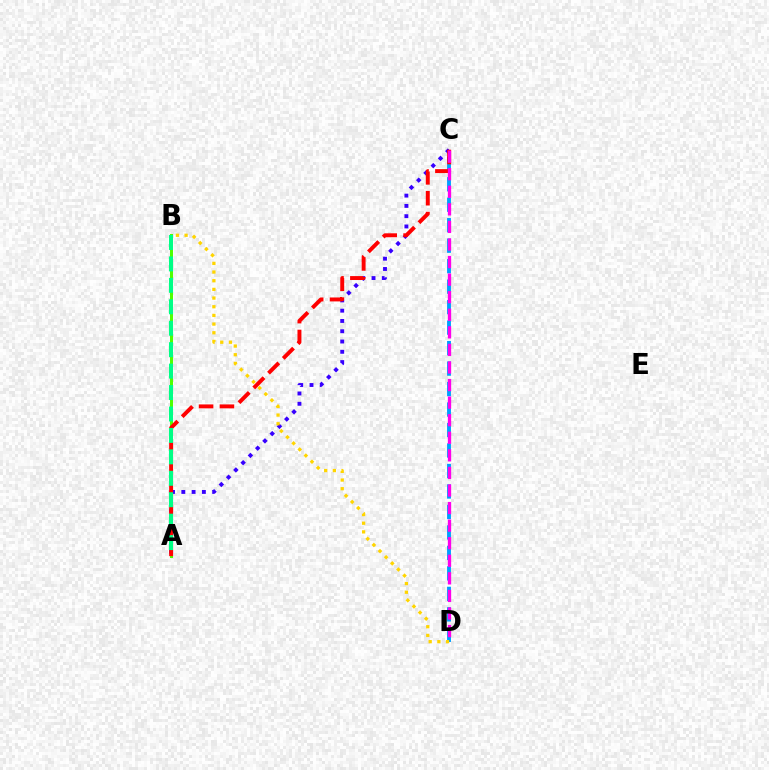{('A', 'C'): [{'color': '#3700ff', 'line_style': 'dotted', 'thickness': 2.79}, {'color': '#ff0000', 'line_style': 'dashed', 'thickness': 2.83}], ('C', 'D'): [{'color': '#009eff', 'line_style': 'dashed', 'thickness': 2.78}, {'color': '#ff00ed', 'line_style': 'dashed', 'thickness': 2.39}], ('B', 'D'): [{'color': '#ffd500', 'line_style': 'dotted', 'thickness': 2.36}], ('A', 'B'): [{'color': '#4fff00', 'line_style': 'solid', 'thickness': 2.16}, {'color': '#00ff86', 'line_style': 'dashed', 'thickness': 2.91}]}